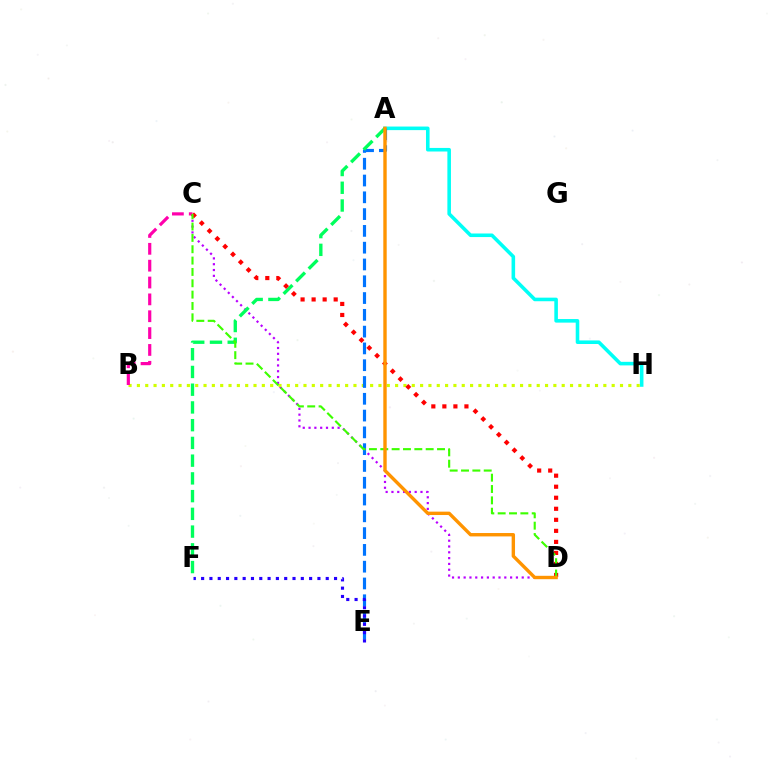{('A', 'H'): [{'color': '#00fff6', 'line_style': 'solid', 'thickness': 2.57}], ('C', 'D'): [{'color': '#b900ff', 'line_style': 'dotted', 'thickness': 1.58}, {'color': '#ff0000', 'line_style': 'dotted', 'thickness': 3.0}, {'color': '#3dff00', 'line_style': 'dashed', 'thickness': 1.54}], ('B', 'H'): [{'color': '#d1ff00', 'line_style': 'dotted', 'thickness': 2.26}], ('A', 'E'): [{'color': '#0074ff', 'line_style': 'dashed', 'thickness': 2.28}], ('B', 'C'): [{'color': '#ff00ac', 'line_style': 'dashed', 'thickness': 2.29}], ('E', 'F'): [{'color': '#2500ff', 'line_style': 'dotted', 'thickness': 2.26}], ('A', 'F'): [{'color': '#00ff5c', 'line_style': 'dashed', 'thickness': 2.41}], ('A', 'D'): [{'color': '#ff9400', 'line_style': 'solid', 'thickness': 2.44}]}